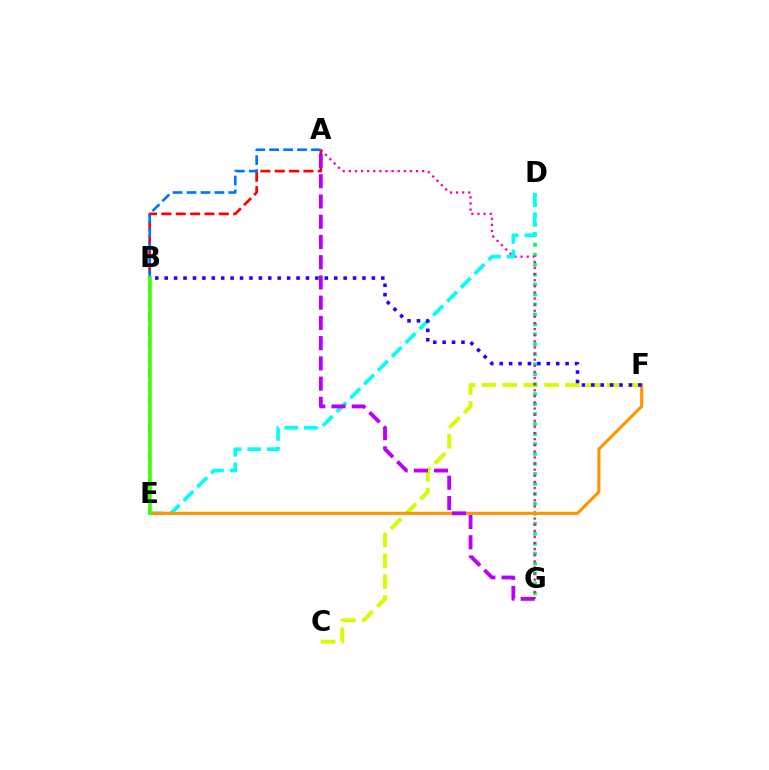{('C', 'F'): [{'color': '#d1ff00', 'line_style': 'dashed', 'thickness': 2.84}], ('D', 'G'): [{'color': '#00ff5c', 'line_style': 'dotted', 'thickness': 2.71}], ('A', 'G'): [{'color': '#ff00ac', 'line_style': 'dotted', 'thickness': 1.66}, {'color': '#b900ff', 'line_style': 'dashed', 'thickness': 2.75}], ('A', 'B'): [{'color': '#ff0000', 'line_style': 'dashed', 'thickness': 1.95}], ('A', 'E'): [{'color': '#0074ff', 'line_style': 'dashed', 'thickness': 1.89}], ('D', 'E'): [{'color': '#00fff6', 'line_style': 'dashed', 'thickness': 2.65}], ('E', 'F'): [{'color': '#ff9400', 'line_style': 'solid', 'thickness': 2.23}], ('B', 'F'): [{'color': '#2500ff', 'line_style': 'dotted', 'thickness': 2.56}], ('B', 'E'): [{'color': '#3dff00', 'line_style': 'solid', 'thickness': 2.57}]}